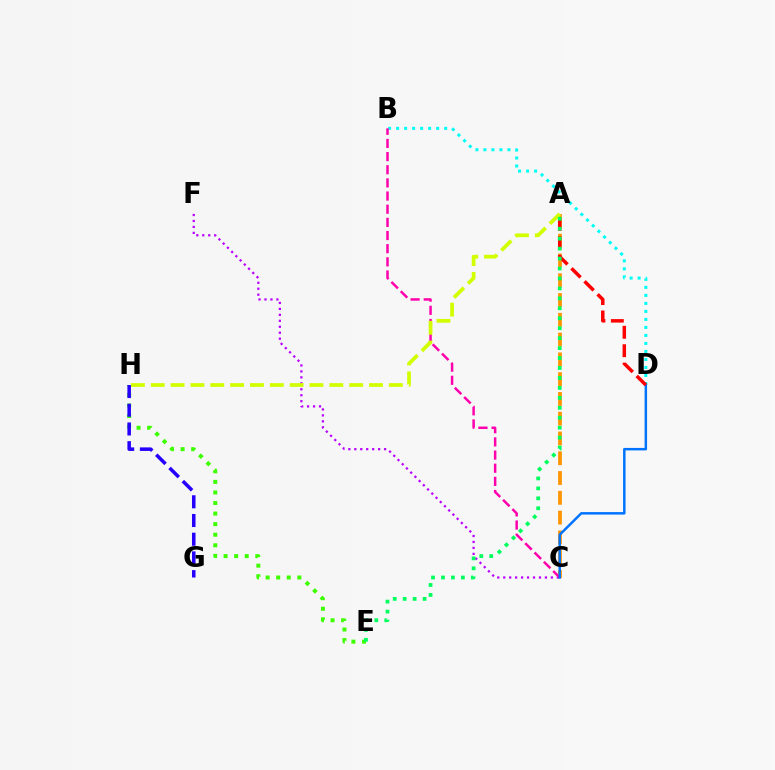{('C', 'F'): [{'color': '#b900ff', 'line_style': 'dotted', 'thickness': 1.62}], ('E', 'H'): [{'color': '#3dff00', 'line_style': 'dotted', 'thickness': 2.87}], ('B', 'D'): [{'color': '#00fff6', 'line_style': 'dotted', 'thickness': 2.18}], ('G', 'H'): [{'color': '#2500ff', 'line_style': 'dashed', 'thickness': 2.54}], ('A', 'C'): [{'color': '#ff9400', 'line_style': 'dashed', 'thickness': 2.69}], ('B', 'C'): [{'color': '#ff00ac', 'line_style': 'dashed', 'thickness': 1.79}], ('A', 'H'): [{'color': '#d1ff00', 'line_style': 'dashed', 'thickness': 2.7}], ('C', 'D'): [{'color': '#0074ff', 'line_style': 'solid', 'thickness': 1.79}], ('A', 'D'): [{'color': '#ff0000', 'line_style': 'dashed', 'thickness': 2.5}], ('A', 'E'): [{'color': '#00ff5c', 'line_style': 'dotted', 'thickness': 2.7}]}